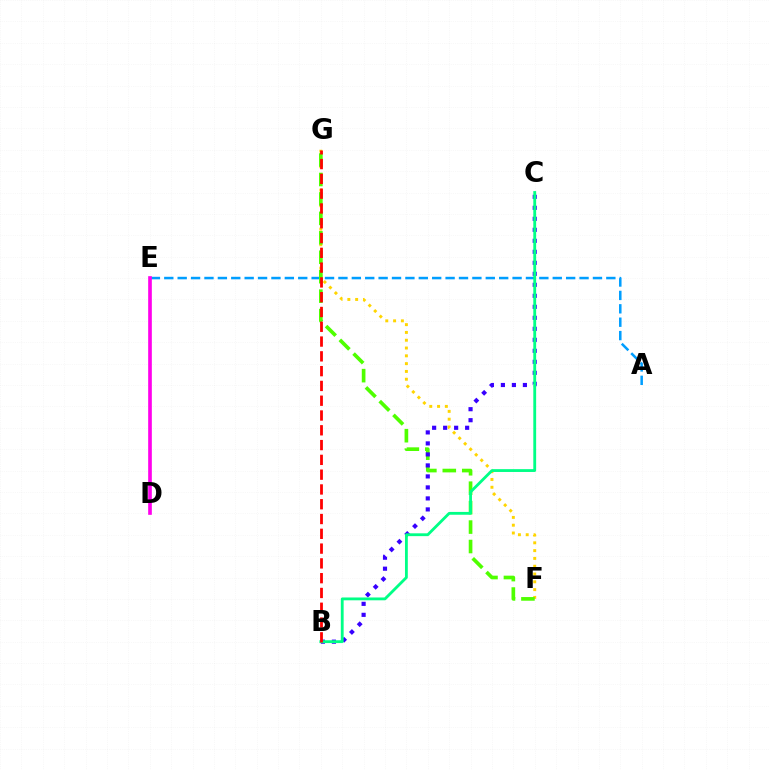{('F', 'G'): [{'color': '#ffd500', 'line_style': 'dotted', 'thickness': 2.12}, {'color': '#4fff00', 'line_style': 'dashed', 'thickness': 2.64}], ('A', 'E'): [{'color': '#009eff', 'line_style': 'dashed', 'thickness': 1.82}], ('B', 'C'): [{'color': '#3700ff', 'line_style': 'dotted', 'thickness': 2.99}, {'color': '#00ff86', 'line_style': 'solid', 'thickness': 2.03}], ('D', 'E'): [{'color': '#ff00ed', 'line_style': 'solid', 'thickness': 2.63}], ('B', 'G'): [{'color': '#ff0000', 'line_style': 'dashed', 'thickness': 2.01}]}